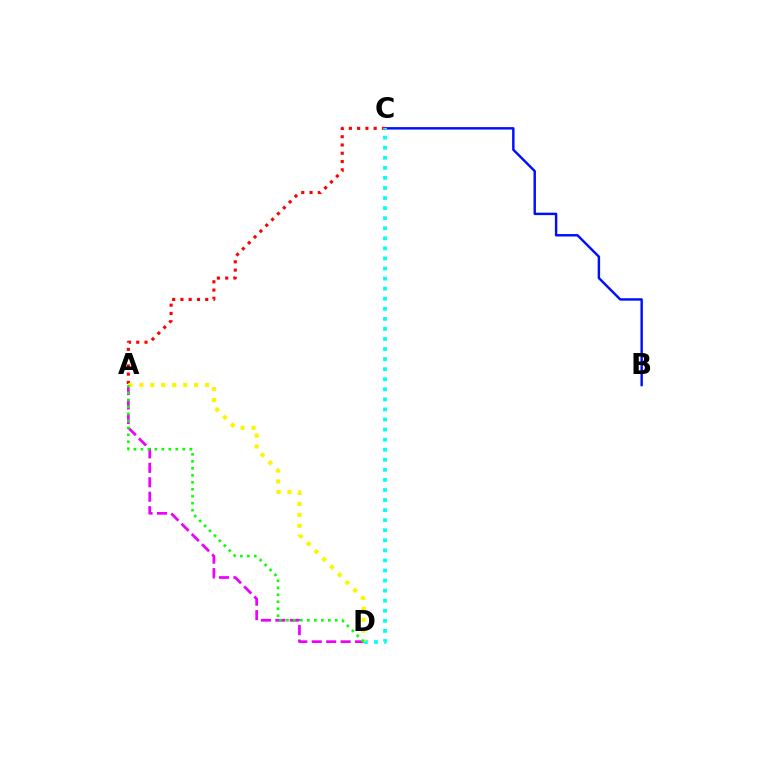{('A', 'D'): [{'color': '#ee00ff', 'line_style': 'dashed', 'thickness': 1.96}, {'color': '#fcf500', 'line_style': 'dotted', 'thickness': 2.98}, {'color': '#08ff00', 'line_style': 'dotted', 'thickness': 1.9}], ('B', 'C'): [{'color': '#0010ff', 'line_style': 'solid', 'thickness': 1.76}], ('A', 'C'): [{'color': '#ff0000', 'line_style': 'dotted', 'thickness': 2.25}], ('C', 'D'): [{'color': '#00fff6', 'line_style': 'dotted', 'thickness': 2.74}]}